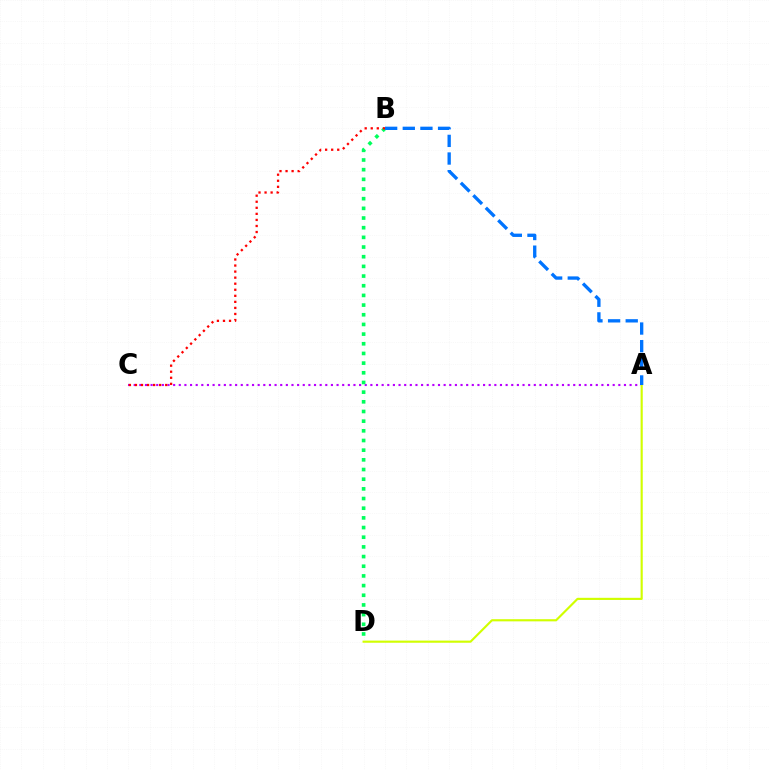{('A', 'C'): [{'color': '#b900ff', 'line_style': 'dotted', 'thickness': 1.53}], ('A', 'D'): [{'color': '#d1ff00', 'line_style': 'solid', 'thickness': 1.55}], ('B', 'D'): [{'color': '#00ff5c', 'line_style': 'dotted', 'thickness': 2.63}], ('B', 'C'): [{'color': '#ff0000', 'line_style': 'dotted', 'thickness': 1.64}], ('A', 'B'): [{'color': '#0074ff', 'line_style': 'dashed', 'thickness': 2.4}]}